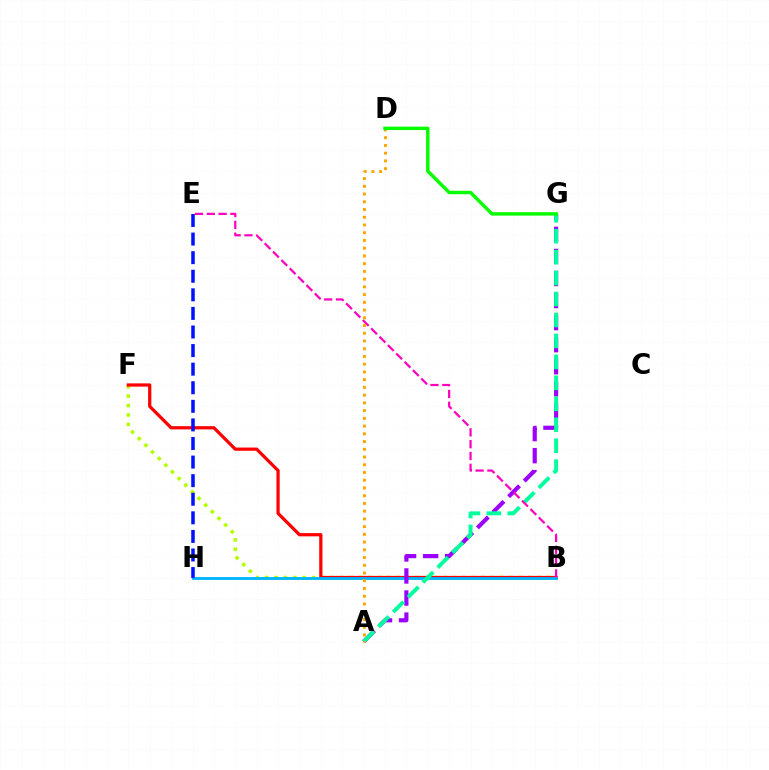{('B', 'F'): [{'color': '#b3ff00', 'line_style': 'dotted', 'thickness': 2.55}, {'color': '#ff0000', 'line_style': 'solid', 'thickness': 2.33}], ('B', 'H'): [{'color': '#00b5ff', 'line_style': 'solid', 'thickness': 2.05}], ('A', 'G'): [{'color': '#9b00ff', 'line_style': 'dashed', 'thickness': 3.0}, {'color': '#00ff9d', 'line_style': 'dashed', 'thickness': 2.85}], ('B', 'E'): [{'color': '#ff00bd', 'line_style': 'dashed', 'thickness': 1.6}], ('A', 'D'): [{'color': '#ffa500', 'line_style': 'dotted', 'thickness': 2.1}], ('E', 'H'): [{'color': '#0010ff', 'line_style': 'dashed', 'thickness': 2.52}], ('D', 'G'): [{'color': '#08ff00', 'line_style': 'solid', 'thickness': 2.48}]}